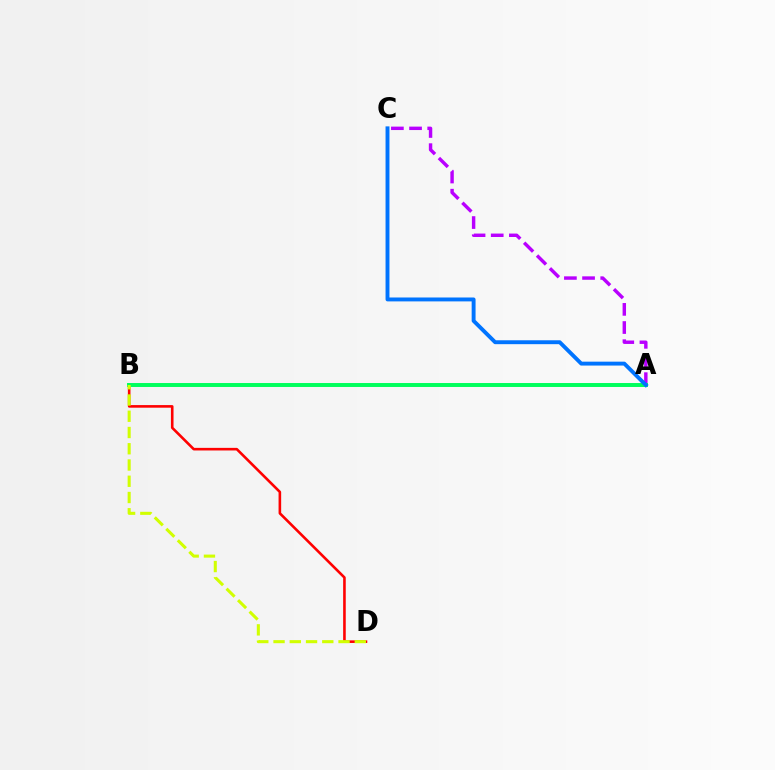{('A', 'C'): [{'color': '#b900ff', 'line_style': 'dashed', 'thickness': 2.47}, {'color': '#0074ff', 'line_style': 'solid', 'thickness': 2.81}], ('B', 'D'): [{'color': '#ff0000', 'line_style': 'solid', 'thickness': 1.87}, {'color': '#d1ff00', 'line_style': 'dashed', 'thickness': 2.21}], ('A', 'B'): [{'color': '#00ff5c', 'line_style': 'solid', 'thickness': 2.84}]}